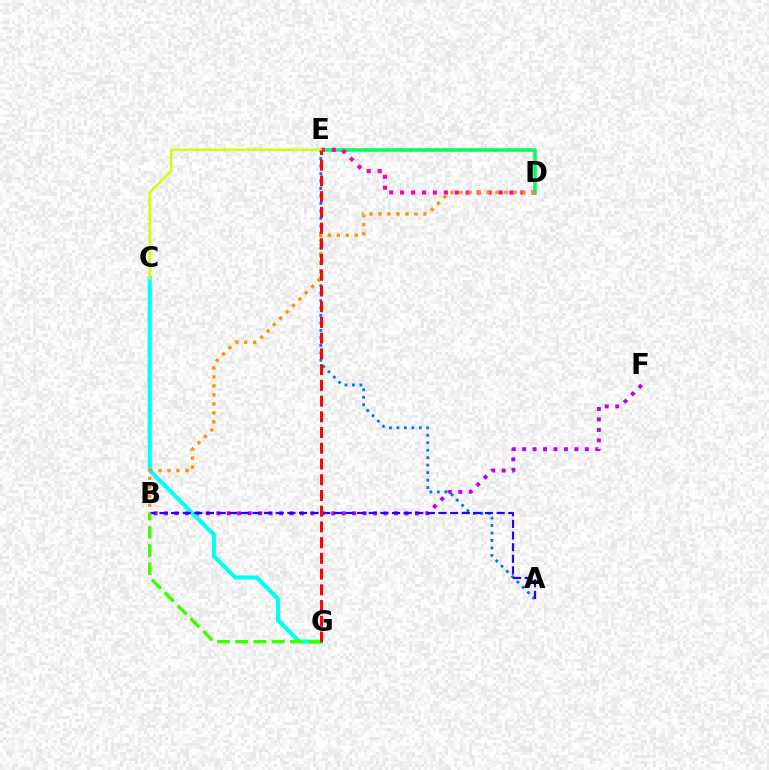{('B', 'F'): [{'color': '#b900ff', 'line_style': 'dotted', 'thickness': 2.84}], ('D', 'E'): [{'color': '#00ff5c', 'line_style': 'solid', 'thickness': 2.56}, {'color': '#ff00ac', 'line_style': 'dotted', 'thickness': 2.97}], ('A', 'E'): [{'color': '#0074ff', 'line_style': 'dotted', 'thickness': 2.03}], ('C', 'G'): [{'color': '#00fff6', 'line_style': 'solid', 'thickness': 2.95}], ('C', 'E'): [{'color': '#d1ff00', 'line_style': 'solid', 'thickness': 1.76}], ('A', 'B'): [{'color': '#2500ff', 'line_style': 'dashed', 'thickness': 1.58}], ('B', 'D'): [{'color': '#ff9400', 'line_style': 'dotted', 'thickness': 2.44}], ('B', 'G'): [{'color': '#3dff00', 'line_style': 'dashed', 'thickness': 2.47}], ('E', 'G'): [{'color': '#ff0000', 'line_style': 'dashed', 'thickness': 2.14}]}